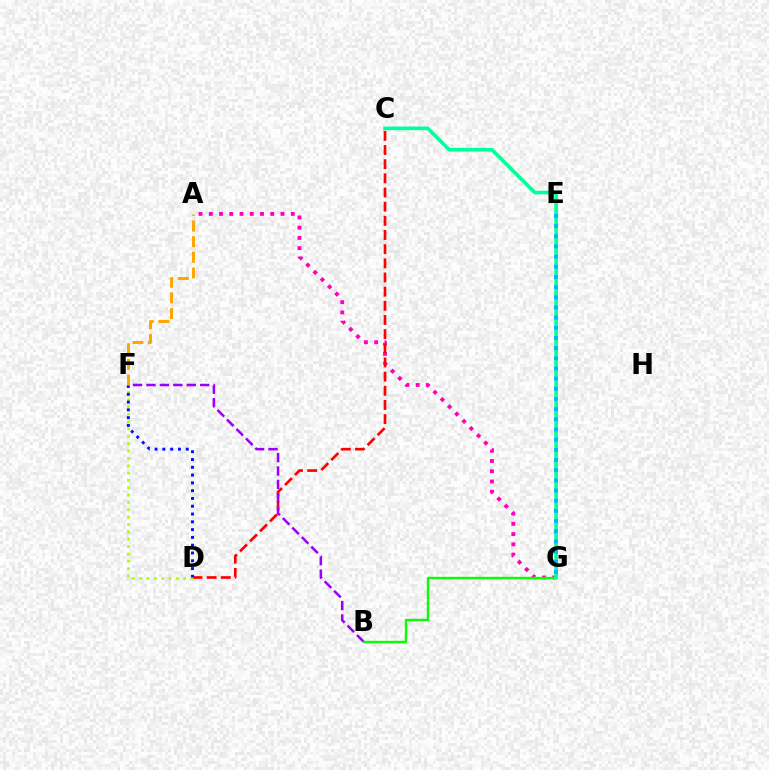{('A', 'G'): [{'color': '#ff00bd', 'line_style': 'dotted', 'thickness': 2.78}], ('C', 'D'): [{'color': '#ff0000', 'line_style': 'dashed', 'thickness': 1.92}], ('D', 'F'): [{'color': '#b3ff00', 'line_style': 'dotted', 'thickness': 2.0}, {'color': '#0010ff', 'line_style': 'dotted', 'thickness': 2.12}], ('B', 'F'): [{'color': '#9b00ff', 'line_style': 'dashed', 'thickness': 1.82}], ('B', 'G'): [{'color': '#08ff00', 'line_style': 'solid', 'thickness': 1.71}], ('C', 'G'): [{'color': '#00ff9d', 'line_style': 'solid', 'thickness': 2.63}], ('E', 'G'): [{'color': '#00b5ff', 'line_style': 'dotted', 'thickness': 2.76}], ('A', 'F'): [{'color': '#ffa500', 'line_style': 'dashed', 'thickness': 2.13}]}